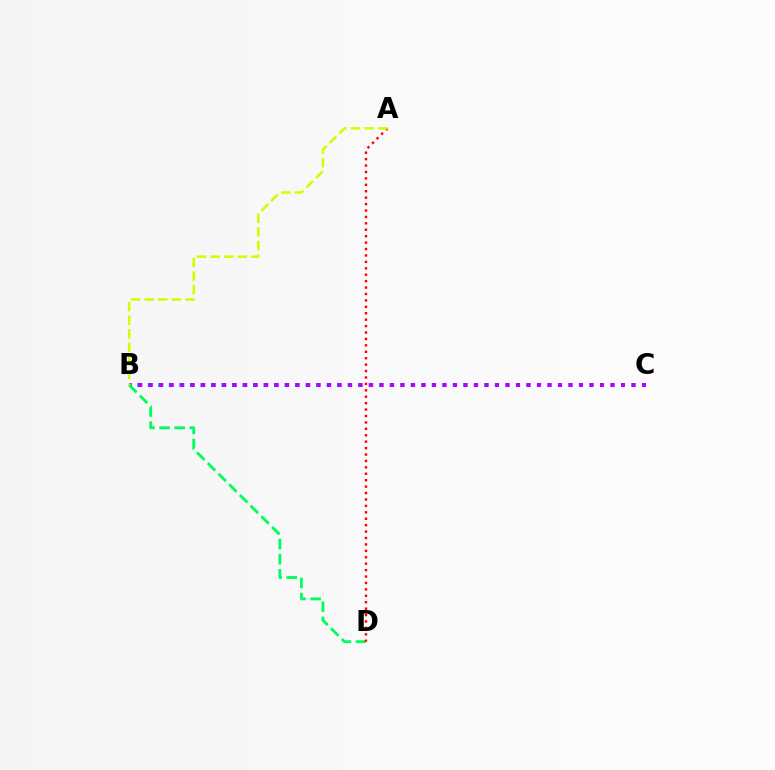{('B', 'C'): [{'color': '#0074ff', 'line_style': 'dotted', 'thickness': 2.86}, {'color': '#b900ff', 'line_style': 'dotted', 'thickness': 2.85}], ('B', 'D'): [{'color': '#00ff5c', 'line_style': 'dashed', 'thickness': 2.05}], ('A', 'D'): [{'color': '#ff0000', 'line_style': 'dotted', 'thickness': 1.74}], ('A', 'B'): [{'color': '#d1ff00', 'line_style': 'dashed', 'thickness': 1.85}]}